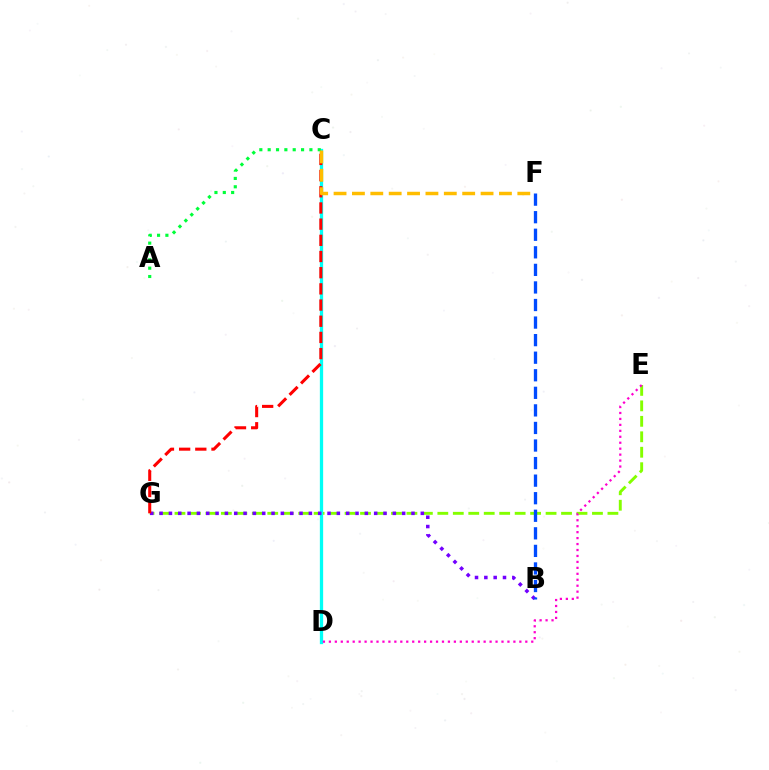{('E', 'G'): [{'color': '#84ff00', 'line_style': 'dashed', 'thickness': 2.1}], ('C', 'D'): [{'color': '#00fff6', 'line_style': 'solid', 'thickness': 2.36}], ('B', 'G'): [{'color': '#7200ff', 'line_style': 'dotted', 'thickness': 2.53}], ('A', 'C'): [{'color': '#00ff39', 'line_style': 'dotted', 'thickness': 2.27}], ('D', 'E'): [{'color': '#ff00cf', 'line_style': 'dotted', 'thickness': 1.62}], ('C', 'G'): [{'color': '#ff0000', 'line_style': 'dashed', 'thickness': 2.2}], ('C', 'F'): [{'color': '#ffbd00', 'line_style': 'dashed', 'thickness': 2.5}], ('B', 'F'): [{'color': '#004bff', 'line_style': 'dashed', 'thickness': 2.39}]}